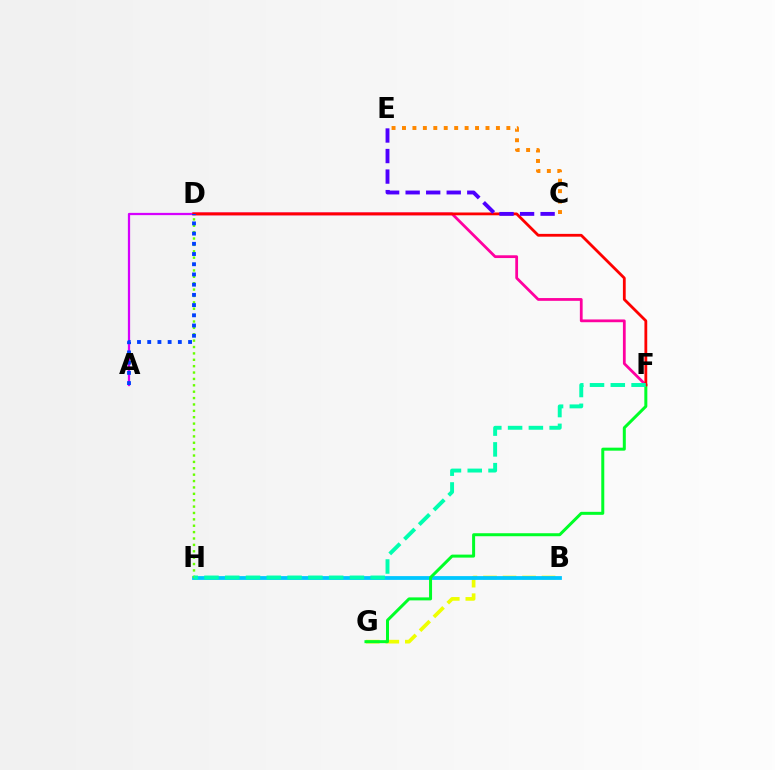{('B', 'G'): [{'color': '#eeff00', 'line_style': 'dashed', 'thickness': 2.65}], ('A', 'D'): [{'color': '#d600ff', 'line_style': 'solid', 'thickness': 1.62}, {'color': '#003fff', 'line_style': 'dotted', 'thickness': 2.77}], ('B', 'H'): [{'color': '#00c7ff', 'line_style': 'solid', 'thickness': 2.73}], ('D', 'F'): [{'color': '#ff00a0', 'line_style': 'solid', 'thickness': 1.99}, {'color': '#ff0000', 'line_style': 'solid', 'thickness': 2.01}], ('F', 'G'): [{'color': '#00ff27', 'line_style': 'solid', 'thickness': 2.16}], ('C', 'E'): [{'color': '#4f00ff', 'line_style': 'dashed', 'thickness': 2.79}, {'color': '#ff8800', 'line_style': 'dotted', 'thickness': 2.84}], ('D', 'H'): [{'color': '#66ff00', 'line_style': 'dotted', 'thickness': 1.73}], ('F', 'H'): [{'color': '#00ffaf', 'line_style': 'dashed', 'thickness': 2.82}]}